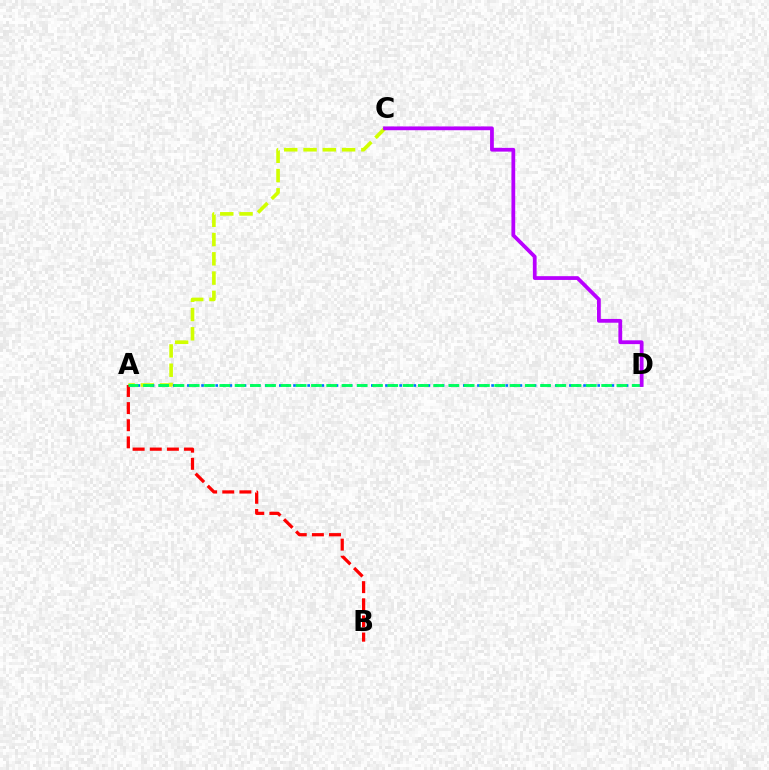{('A', 'C'): [{'color': '#d1ff00', 'line_style': 'dashed', 'thickness': 2.62}], ('A', 'B'): [{'color': '#ff0000', 'line_style': 'dashed', 'thickness': 2.33}], ('A', 'D'): [{'color': '#0074ff', 'line_style': 'dotted', 'thickness': 1.92}, {'color': '#00ff5c', 'line_style': 'dashed', 'thickness': 2.07}], ('C', 'D'): [{'color': '#b900ff', 'line_style': 'solid', 'thickness': 2.72}]}